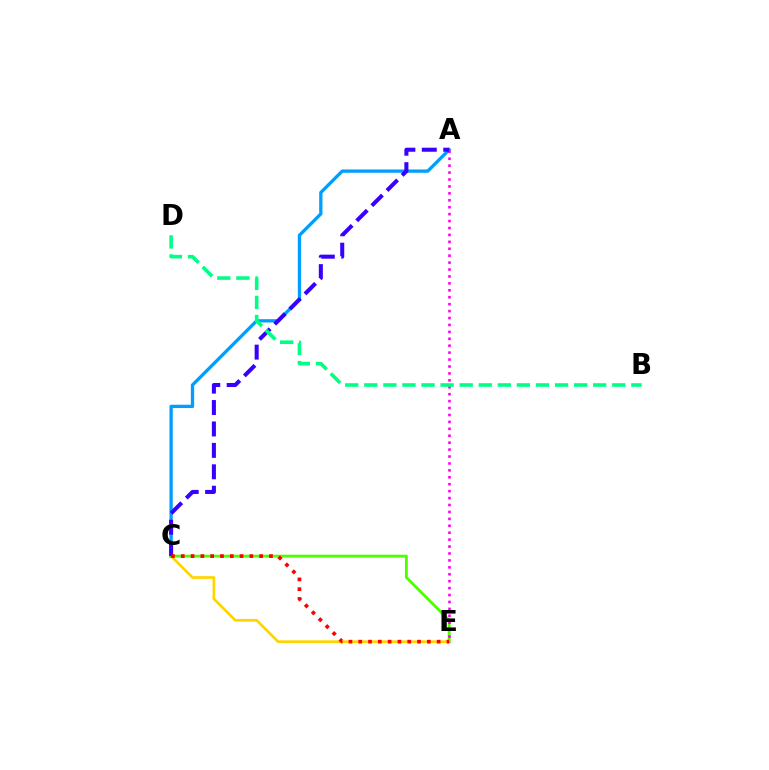{('A', 'C'): [{'color': '#009eff', 'line_style': 'solid', 'thickness': 2.37}, {'color': '#3700ff', 'line_style': 'dashed', 'thickness': 2.91}], ('C', 'E'): [{'color': '#ffd500', 'line_style': 'solid', 'thickness': 1.93}, {'color': '#4fff00', 'line_style': 'solid', 'thickness': 2.04}, {'color': '#ff0000', 'line_style': 'dotted', 'thickness': 2.66}], ('A', 'E'): [{'color': '#ff00ed', 'line_style': 'dotted', 'thickness': 1.88}], ('B', 'D'): [{'color': '#00ff86', 'line_style': 'dashed', 'thickness': 2.59}]}